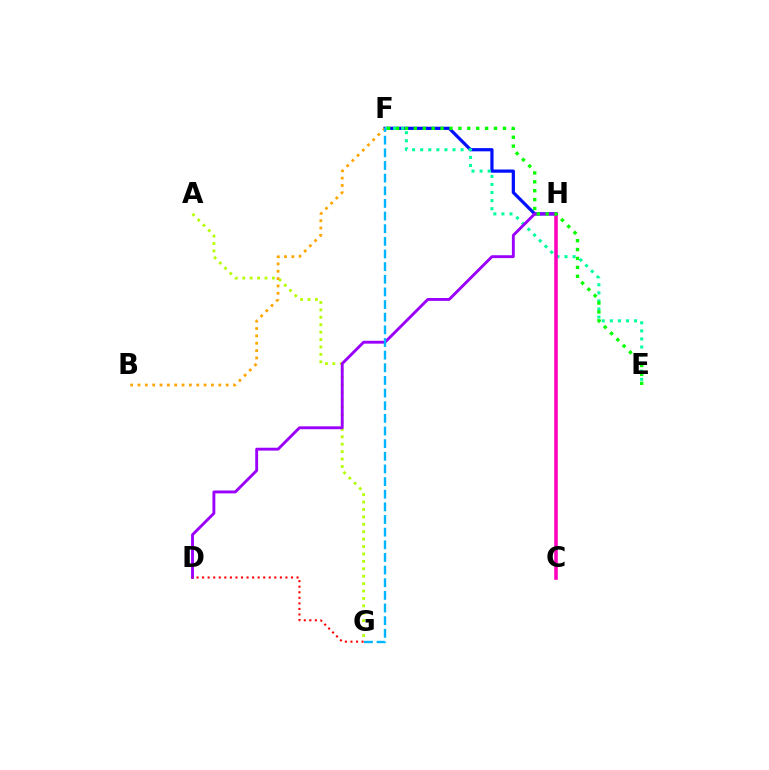{('A', 'G'): [{'color': '#b3ff00', 'line_style': 'dotted', 'thickness': 2.01}], ('F', 'H'): [{'color': '#0010ff', 'line_style': 'solid', 'thickness': 2.31}], ('E', 'F'): [{'color': '#00ff9d', 'line_style': 'dotted', 'thickness': 2.19}, {'color': '#08ff00', 'line_style': 'dotted', 'thickness': 2.42}], ('B', 'F'): [{'color': '#ffa500', 'line_style': 'dotted', 'thickness': 2.0}], ('C', 'H'): [{'color': '#ff00bd', 'line_style': 'solid', 'thickness': 2.56}], ('D', 'H'): [{'color': '#9b00ff', 'line_style': 'solid', 'thickness': 2.07}], ('F', 'G'): [{'color': '#00b5ff', 'line_style': 'dashed', 'thickness': 1.72}], ('D', 'G'): [{'color': '#ff0000', 'line_style': 'dotted', 'thickness': 1.51}]}